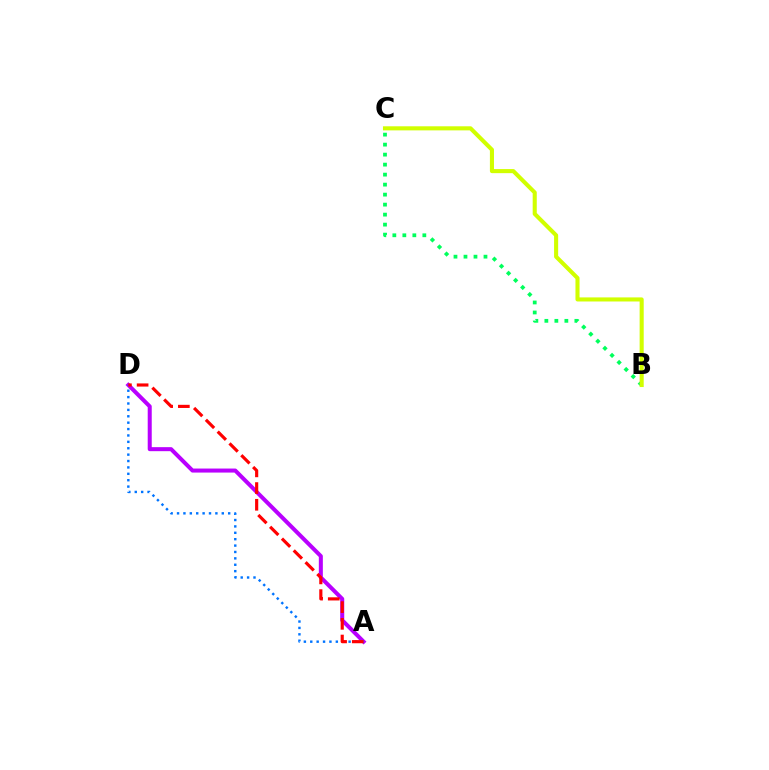{('A', 'D'): [{'color': '#b900ff', 'line_style': 'solid', 'thickness': 2.9}, {'color': '#0074ff', 'line_style': 'dotted', 'thickness': 1.74}, {'color': '#ff0000', 'line_style': 'dashed', 'thickness': 2.27}], ('B', 'C'): [{'color': '#00ff5c', 'line_style': 'dotted', 'thickness': 2.72}, {'color': '#d1ff00', 'line_style': 'solid', 'thickness': 2.94}]}